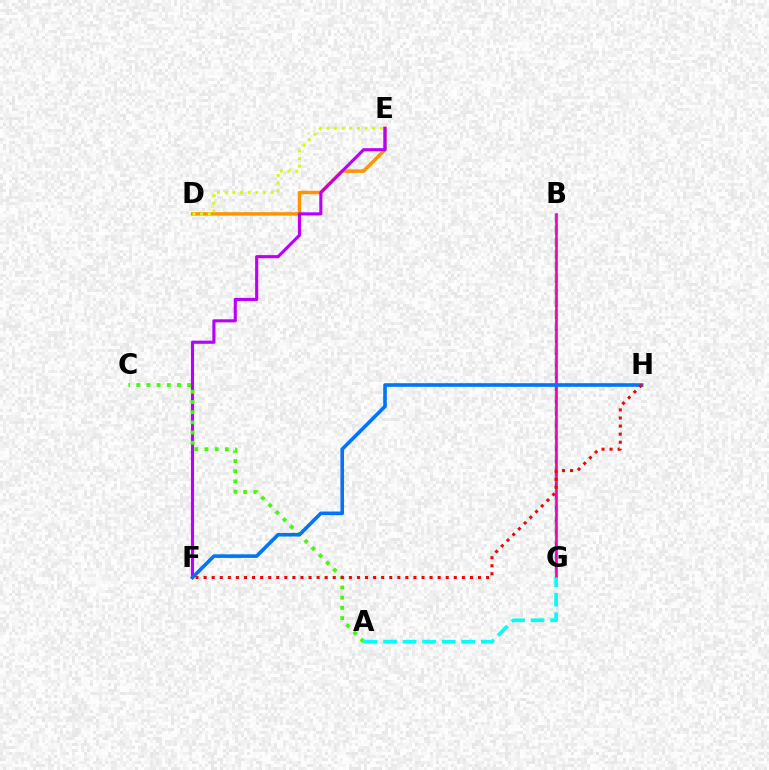{('D', 'E'): [{'color': '#ff9400', 'line_style': 'solid', 'thickness': 2.47}, {'color': '#d1ff00', 'line_style': 'dotted', 'thickness': 2.08}], ('B', 'G'): [{'color': '#2500ff', 'line_style': 'dashed', 'thickness': 1.64}, {'color': '#00ff5c', 'line_style': 'dashed', 'thickness': 1.61}, {'color': '#ff00ac', 'line_style': 'solid', 'thickness': 1.87}], ('E', 'F'): [{'color': '#b900ff', 'line_style': 'solid', 'thickness': 2.24}], ('A', 'C'): [{'color': '#3dff00', 'line_style': 'dotted', 'thickness': 2.77}], ('F', 'H'): [{'color': '#0074ff', 'line_style': 'solid', 'thickness': 2.6}, {'color': '#ff0000', 'line_style': 'dotted', 'thickness': 2.19}], ('A', 'G'): [{'color': '#00fff6', 'line_style': 'dashed', 'thickness': 2.66}]}